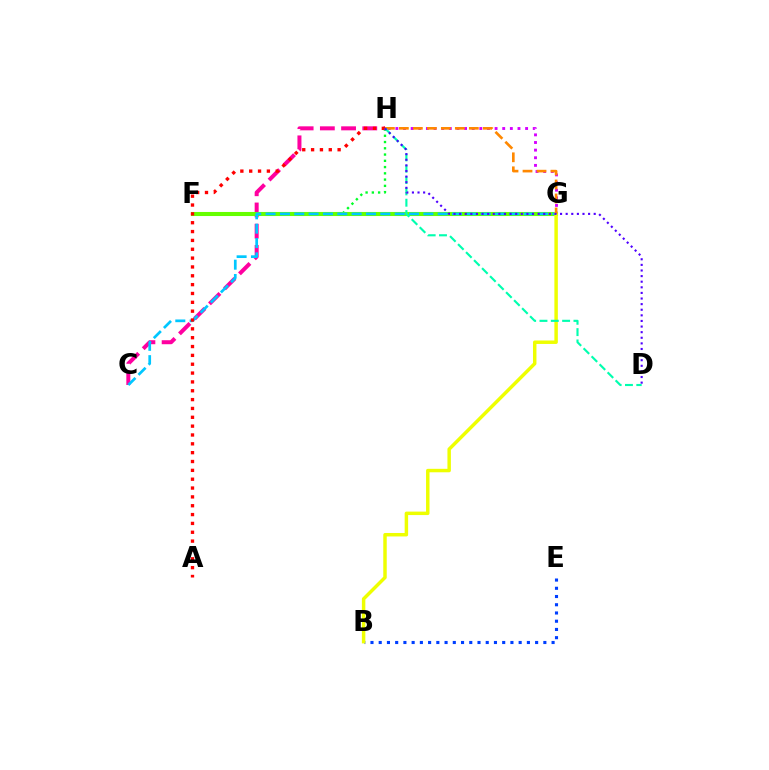{('B', 'E'): [{'color': '#003fff', 'line_style': 'dotted', 'thickness': 2.24}], ('G', 'H'): [{'color': '#d600ff', 'line_style': 'dotted', 'thickness': 2.07}, {'color': '#ff8800', 'line_style': 'dashed', 'thickness': 1.9}], ('C', 'H'): [{'color': '#ff00a0', 'line_style': 'dashed', 'thickness': 2.88}], ('F', 'H'): [{'color': '#00ff27', 'line_style': 'dotted', 'thickness': 1.7}], ('F', 'G'): [{'color': '#66ff00', 'line_style': 'solid', 'thickness': 2.93}], ('C', 'G'): [{'color': '#00c7ff', 'line_style': 'dashed', 'thickness': 1.95}], ('A', 'H'): [{'color': '#ff0000', 'line_style': 'dotted', 'thickness': 2.4}], ('B', 'G'): [{'color': '#eeff00', 'line_style': 'solid', 'thickness': 2.49}], ('D', 'H'): [{'color': '#00ffaf', 'line_style': 'dashed', 'thickness': 1.54}, {'color': '#4f00ff', 'line_style': 'dotted', 'thickness': 1.52}]}